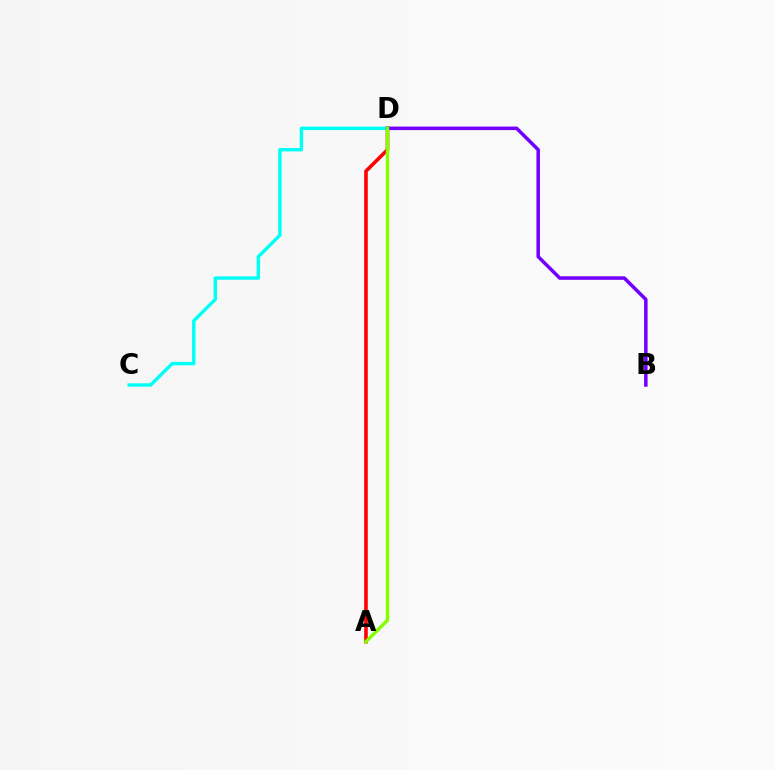{('A', 'D'): [{'color': '#ff0000', 'line_style': 'solid', 'thickness': 2.58}, {'color': '#84ff00', 'line_style': 'solid', 'thickness': 2.48}], ('C', 'D'): [{'color': '#00fff6', 'line_style': 'solid', 'thickness': 2.45}], ('B', 'D'): [{'color': '#7200ff', 'line_style': 'solid', 'thickness': 2.53}]}